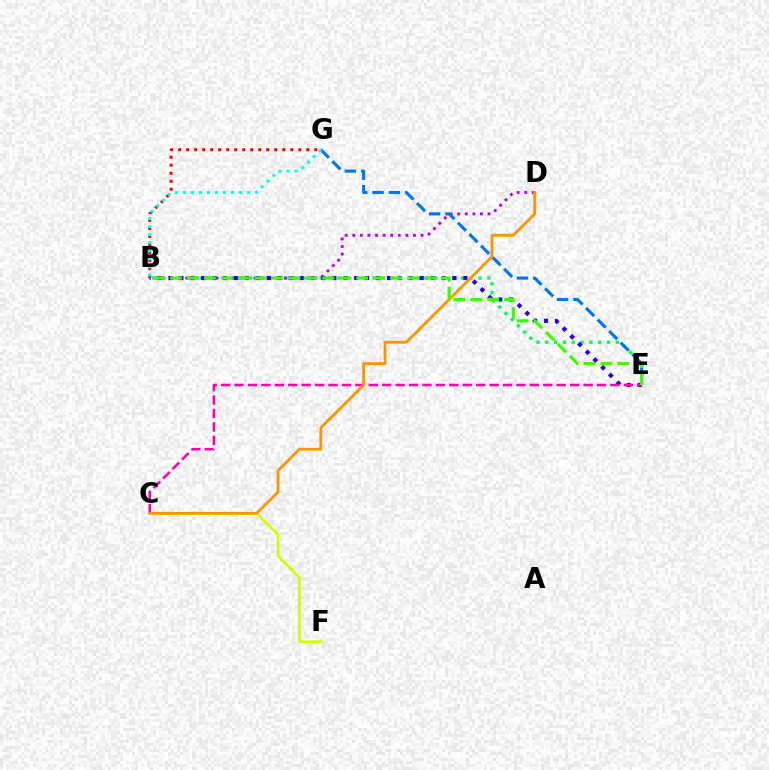{('B', 'E'): [{'color': '#00ff5c', 'line_style': 'dotted', 'thickness': 2.4}, {'color': '#2500ff', 'line_style': 'dotted', 'thickness': 2.97}, {'color': '#3dff00', 'line_style': 'dashed', 'thickness': 2.3}], ('B', 'G'): [{'color': '#ff0000', 'line_style': 'dotted', 'thickness': 2.18}, {'color': '#00fff6', 'line_style': 'dotted', 'thickness': 2.18}], ('B', 'D'): [{'color': '#b900ff', 'line_style': 'dotted', 'thickness': 2.06}], ('C', 'F'): [{'color': '#d1ff00', 'line_style': 'solid', 'thickness': 1.96}], ('C', 'E'): [{'color': '#ff00ac', 'line_style': 'dashed', 'thickness': 1.82}], ('E', 'G'): [{'color': '#0074ff', 'line_style': 'dashed', 'thickness': 2.22}], ('C', 'D'): [{'color': '#ff9400', 'line_style': 'solid', 'thickness': 2.01}]}